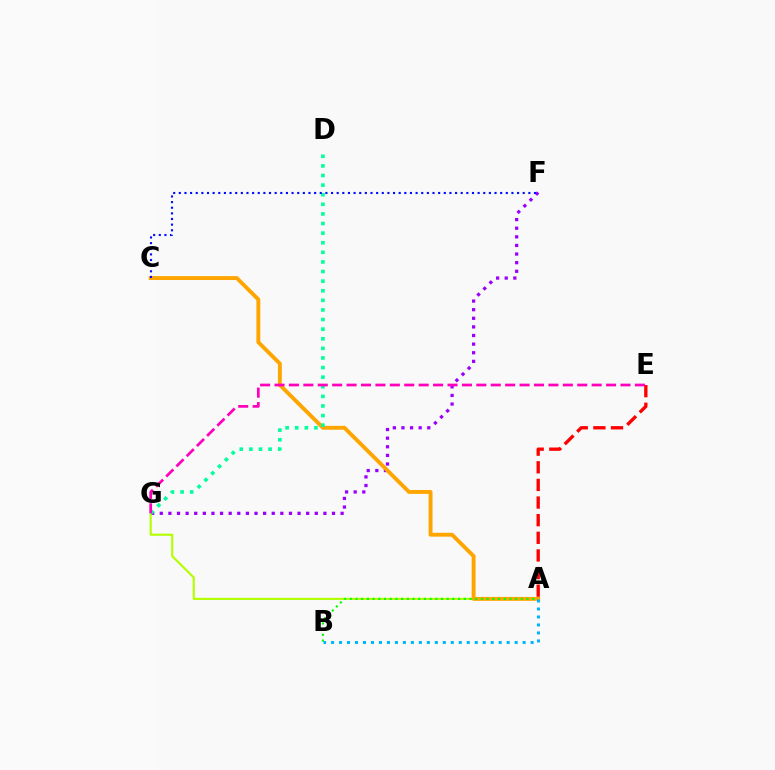{('F', 'G'): [{'color': '#9b00ff', 'line_style': 'dotted', 'thickness': 2.34}], ('A', 'E'): [{'color': '#ff0000', 'line_style': 'dashed', 'thickness': 2.39}], ('A', 'G'): [{'color': '#b3ff00', 'line_style': 'solid', 'thickness': 1.54}], ('A', 'C'): [{'color': '#ffa500', 'line_style': 'solid', 'thickness': 2.8}], ('A', 'B'): [{'color': '#08ff00', 'line_style': 'dotted', 'thickness': 1.55}, {'color': '#00b5ff', 'line_style': 'dotted', 'thickness': 2.17}], ('D', 'G'): [{'color': '#00ff9d', 'line_style': 'dotted', 'thickness': 2.61}], ('C', 'F'): [{'color': '#0010ff', 'line_style': 'dotted', 'thickness': 1.53}], ('E', 'G'): [{'color': '#ff00bd', 'line_style': 'dashed', 'thickness': 1.96}]}